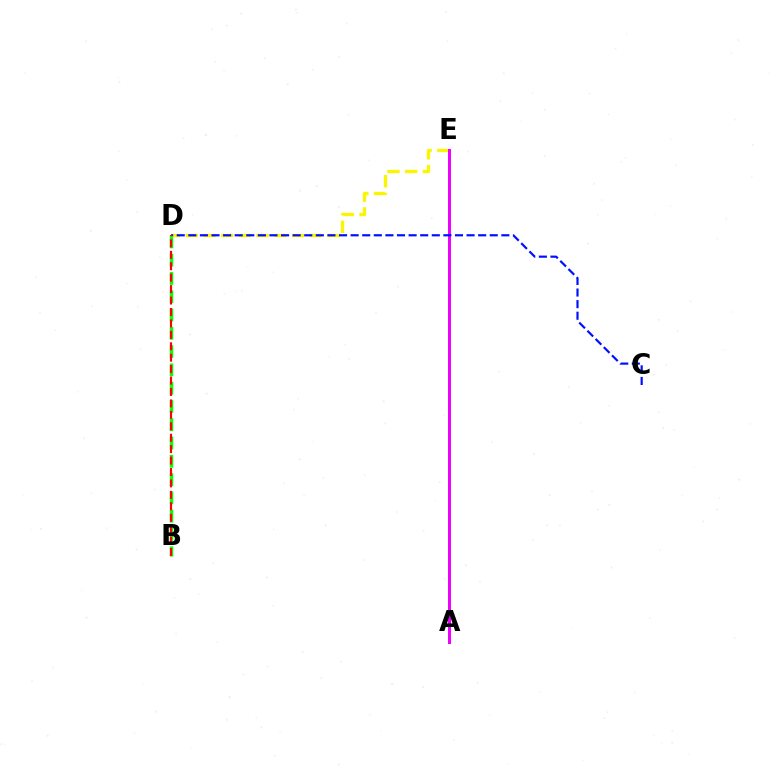{('B', 'D'): [{'color': '#08ff00', 'line_style': 'dashed', 'thickness': 2.48}, {'color': '#ff0000', 'line_style': 'dashed', 'thickness': 1.55}], ('D', 'E'): [{'color': '#fcf500', 'line_style': 'dashed', 'thickness': 2.41}], ('A', 'E'): [{'color': '#00fff6', 'line_style': 'dotted', 'thickness': 2.17}, {'color': '#ee00ff', 'line_style': 'solid', 'thickness': 2.14}], ('C', 'D'): [{'color': '#0010ff', 'line_style': 'dashed', 'thickness': 1.57}]}